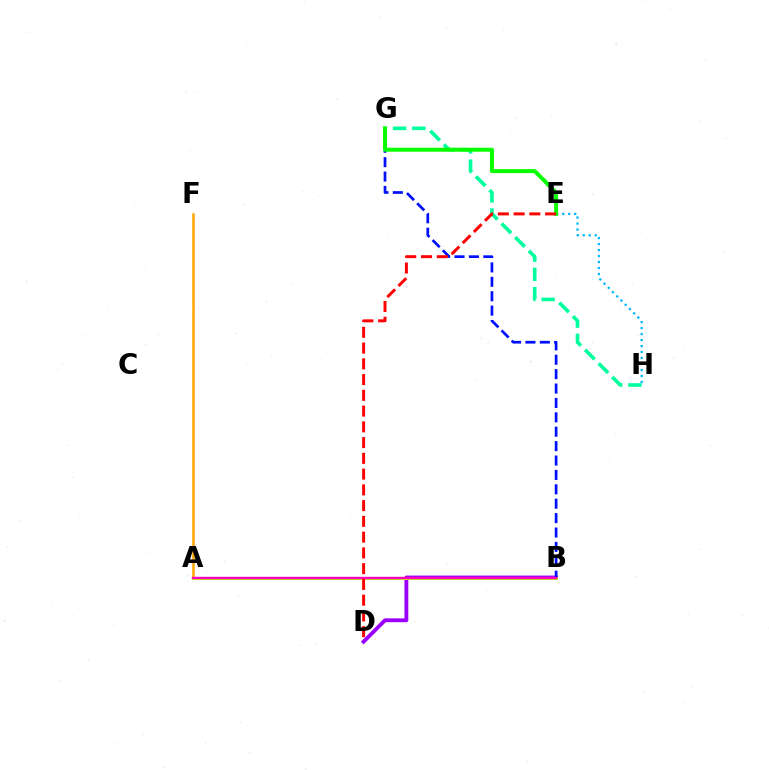{('B', 'D'): [{'color': '#9b00ff', 'line_style': 'solid', 'thickness': 2.78}], ('A', 'F'): [{'color': '#ffa500', 'line_style': 'solid', 'thickness': 1.81}], ('A', 'B'): [{'color': '#b3ff00', 'line_style': 'solid', 'thickness': 2.12}, {'color': '#ff00bd', 'line_style': 'solid', 'thickness': 1.72}], ('G', 'H'): [{'color': '#00ff9d', 'line_style': 'dashed', 'thickness': 2.62}], ('B', 'G'): [{'color': '#0010ff', 'line_style': 'dashed', 'thickness': 1.96}], ('E', 'H'): [{'color': '#00b5ff', 'line_style': 'dotted', 'thickness': 1.63}], ('E', 'G'): [{'color': '#08ff00', 'line_style': 'solid', 'thickness': 2.87}], ('D', 'E'): [{'color': '#ff0000', 'line_style': 'dashed', 'thickness': 2.14}]}